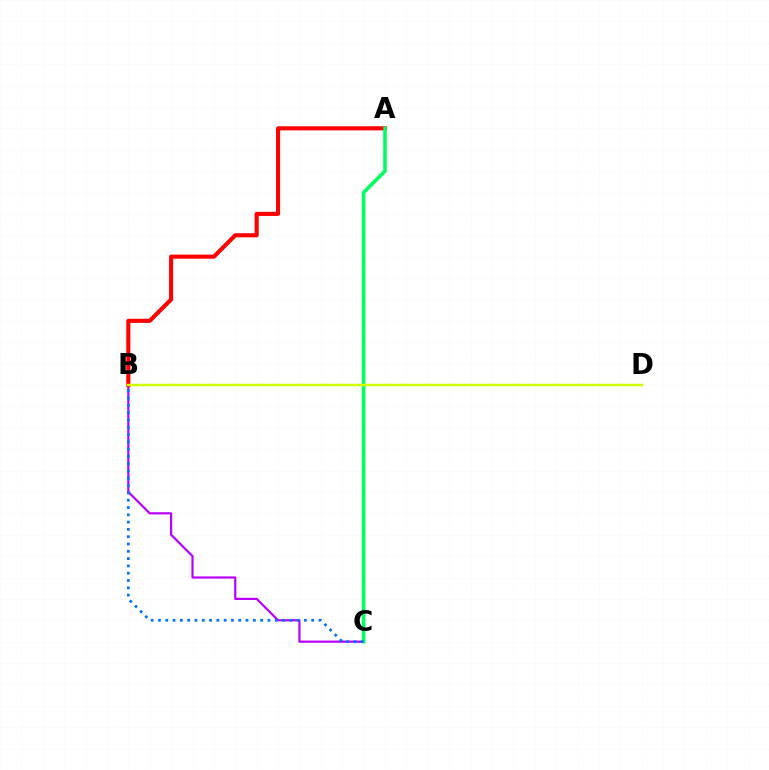{('B', 'C'): [{'color': '#b900ff', 'line_style': 'solid', 'thickness': 1.58}, {'color': '#0074ff', 'line_style': 'dotted', 'thickness': 1.98}], ('A', 'B'): [{'color': '#ff0000', 'line_style': 'solid', 'thickness': 2.96}], ('A', 'C'): [{'color': '#00ff5c', 'line_style': 'solid', 'thickness': 2.58}], ('B', 'D'): [{'color': '#d1ff00', 'line_style': 'solid', 'thickness': 1.79}]}